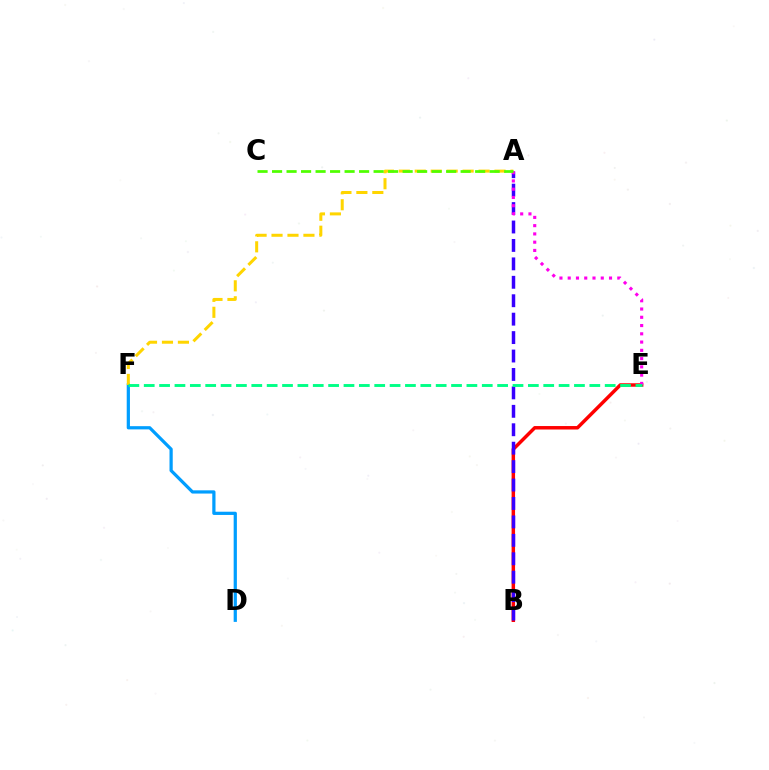{('B', 'E'): [{'color': '#ff0000', 'line_style': 'solid', 'thickness': 2.5}], ('A', 'B'): [{'color': '#3700ff', 'line_style': 'dashed', 'thickness': 2.5}], ('D', 'F'): [{'color': '#009eff', 'line_style': 'solid', 'thickness': 2.32}], ('A', 'F'): [{'color': '#ffd500', 'line_style': 'dashed', 'thickness': 2.17}], ('A', 'E'): [{'color': '#ff00ed', 'line_style': 'dotted', 'thickness': 2.25}], ('A', 'C'): [{'color': '#4fff00', 'line_style': 'dashed', 'thickness': 1.97}], ('E', 'F'): [{'color': '#00ff86', 'line_style': 'dashed', 'thickness': 2.09}]}